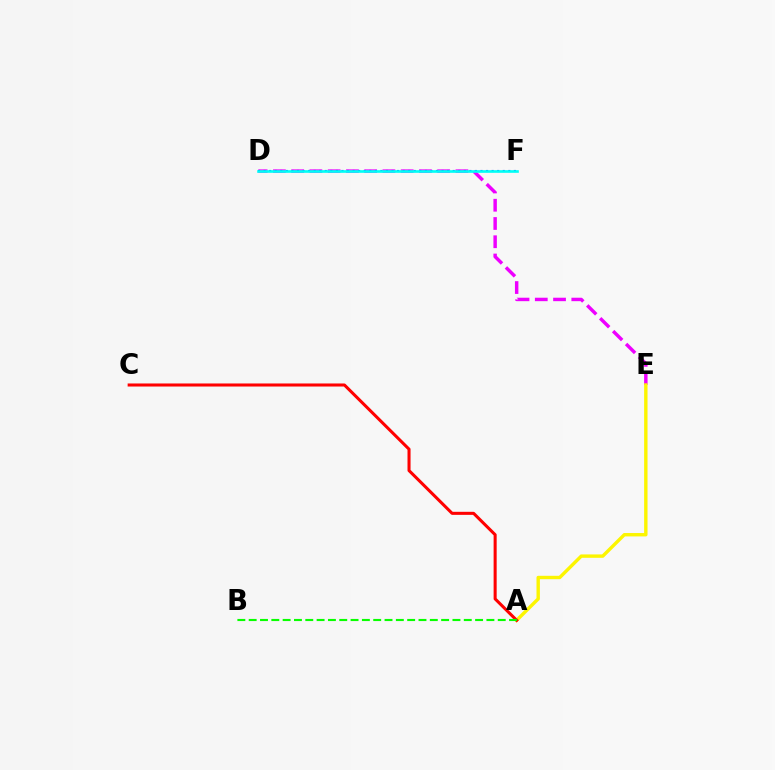{('D', 'E'): [{'color': '#ee00ff', 'line_style': 'dashed', 'thickness': 2.48}], ('D', 'F'): [{'color': '#0010ff', 'line_style': 'dotted', 'thickness': 1.51}, {'color': '#00fff6', 'line_style': 'solid', 'thickness': 1.9}], ('A', 'E'): [{'color': '#fcf500', 'line_style': 'solid', 'thickness': 2.44}], ('A', 'C'): [{'color': '#ff0000', 'line_style': 'solid', 'thickness': 2.2}], ('A', 'B'): [{'color': '#08ff00', 'line_style': 'dashed', 'thickness': 1.54}]}